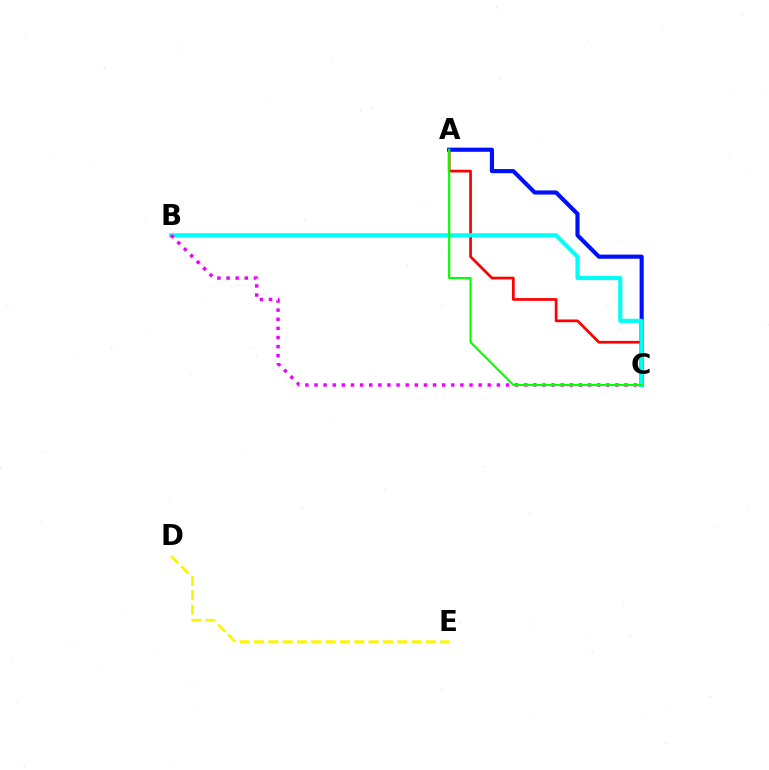{('A', 'C'): [{'color': '#ff0000', 'line_style': 'solid', 'thickness': 1.96}, {'color': '#0010ff', 'line_style': 'solid', 'thickness': 2.98}, {'color': '#08ff00', 'line_style': 'solid', 'thickness': 1.58}], ('D', 'E'): [{'color': '#fcf500', 'line_style': 'dashed', 'thickness': 1.95}], ('B', 'C'): [{'color': '#00fff6', 'line_style': 'solid', 'thickness': 2.97}, {'color': '#ee00ff', 'line_style': 'dotted', 'thickness': 2.48}]}